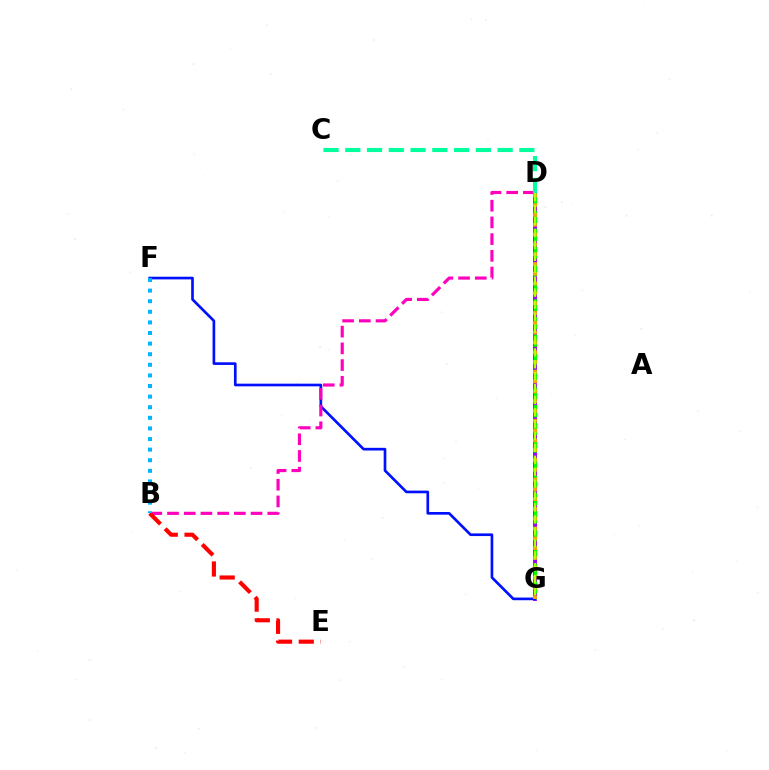{('D', 'G'): [{'color': '#9b00ff', 'line_style': 'solid', 'thickness': 2.82}, {'color': '#08ff00', 'line_style': 'dashed', 'thickness': 2.4}, {'color': '#ffa500', 'line_style': 'dotted', 'thickness': 2.66}, {'color': '#b3ff00', 'line_style': 'dashed', 'thickness': 1.62}], ('F', 'G'): [{'color': '#0010ff', 'line_style': 'solid', 'thickness': 1.92}], ('B', 'D'): [{'color': '#ff00bd', 'line_style': 'dashed', 'thickness': 2.27}], ('B', 'E'): [{'color': '#ff0000', 'line_style': 'dashed', 'thickness': 2.96}], ('B', 'F'): [{'color': '#00b5ff', 'line_style': 'dotted', 'thickness': 2.88}], ('C', 'D'): [{'color': '#00ff9d', 'line_style': 'dashed', 'thickness': 2.96}]}